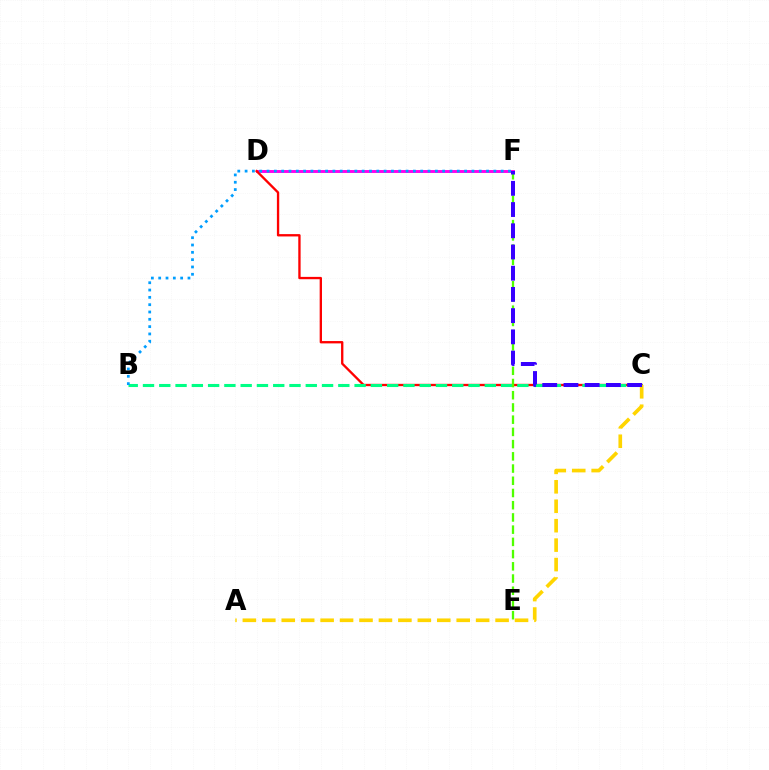{('D', 'F'): [{'color': '#ff00ed', 'line_style': 'solid', 'thickness': 2.1}], ('C', 'D'): [{'color': '#ff0000', 'line_style': 'solid', 'thickness': 1.68}], ('B', 'C'): [{'color': '#00ff86', 'line_style': 'dashed', 'thickness': 2.21}], ('A', 'C'): [{'color': '#ffd500', 'line_style': 'dashed', 'thickness': 2.64}], ('E', 'F'): [{'color': '#4fff00', 'line_style': 'dashed', 'thickness': 1.66}], ('B', 'F'): [{'color': '#009eff', 'line_style': 'dotted', 'thickness': 1.99}], ('C', 'F'): [{'color': '#3700ff', 'line_style': 'dashed', 'thickness': 2.88}]}